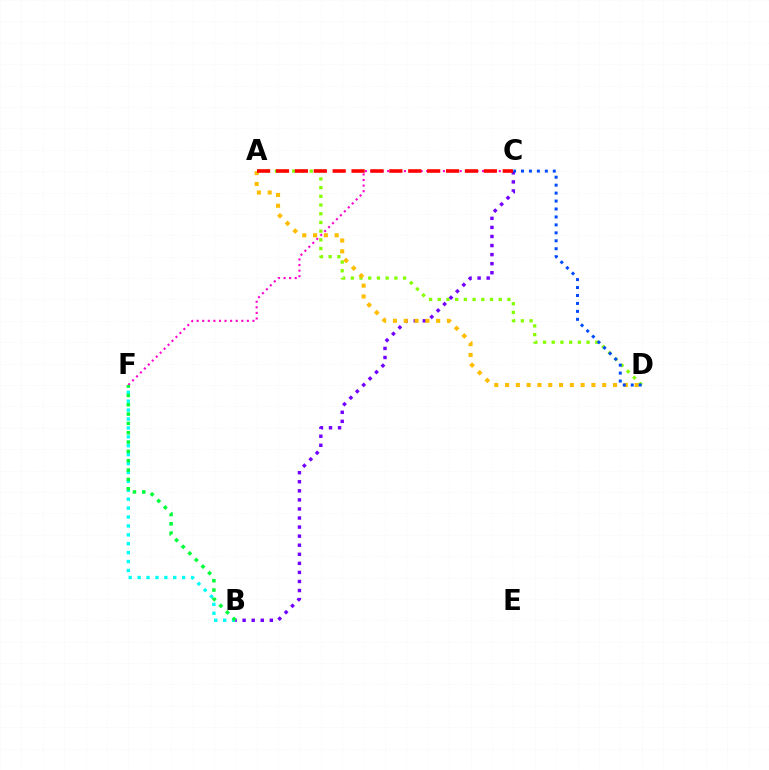{('A', 'D'): [{'color': '#84ff00', 'line_style': 'dotted', 'thickness': 2.37}, {'color': '#ffbd00', 'line_style': 'dotted', 'thickness': 2.93}], ('B', 'F'): [{'color': '#00fff6', 'line_style': 'dotted', 'thickness': 2.42}, {'color': '#00ff39', 'line_style': 'dotted', 'thickness': 2.54}], ('C', 'F'): [{'color': '#ff00cf', 'line_style': 'dotted', 'thickness': 1.52}], ('B', 'C'): [{'color': '#7200ff', 'line_style': 'dotted', 'thickness': 2.46}], ('A', 'C'): [{'color': '#ff0000', 'line_style': 'dashed', 'thickness': 2.57}], ('C', 'D'): [{'color': '#004bff', 'line_style': 'dotted', 'thickness': 2.16}]}